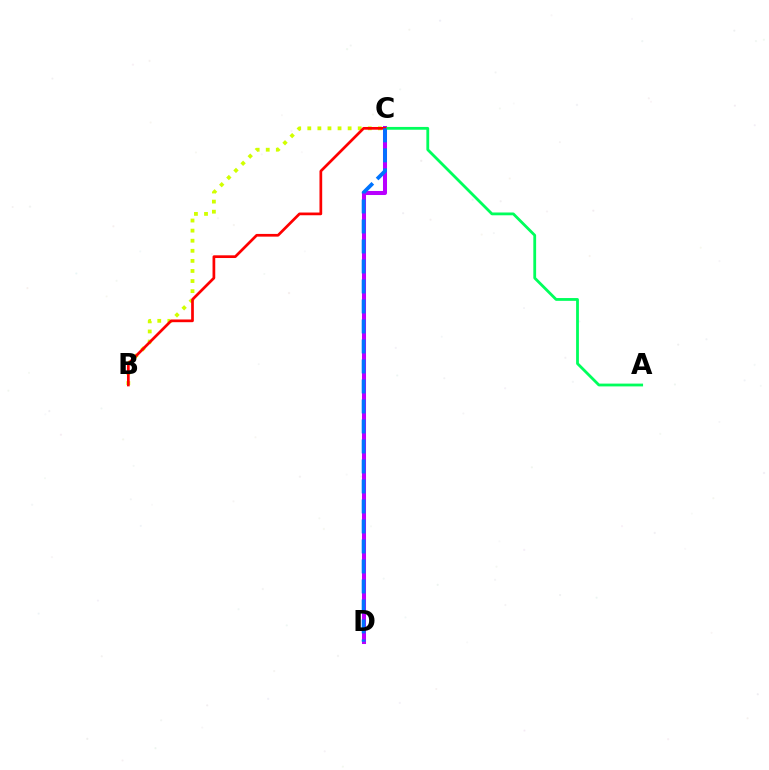{('B', 'C'): [{'color': '#d1ff00', 'line_style': 'dotted', 'thickness': 2.74}, {'color': '#ff0000', 'line_style': 'solid', 'thickness': 1.95}], ('C', 'D'): [{'color': '#b900ff', 'line_style': 'solid', 'thickness': 2.9}, {'color': '#0074ff', 'line_style': 'dashed', 'thickness': 2.72}], ('A', 'C'): [{'color': '#00ff5c', 'line_style': 'solid', 'thickness': 2.01}]}